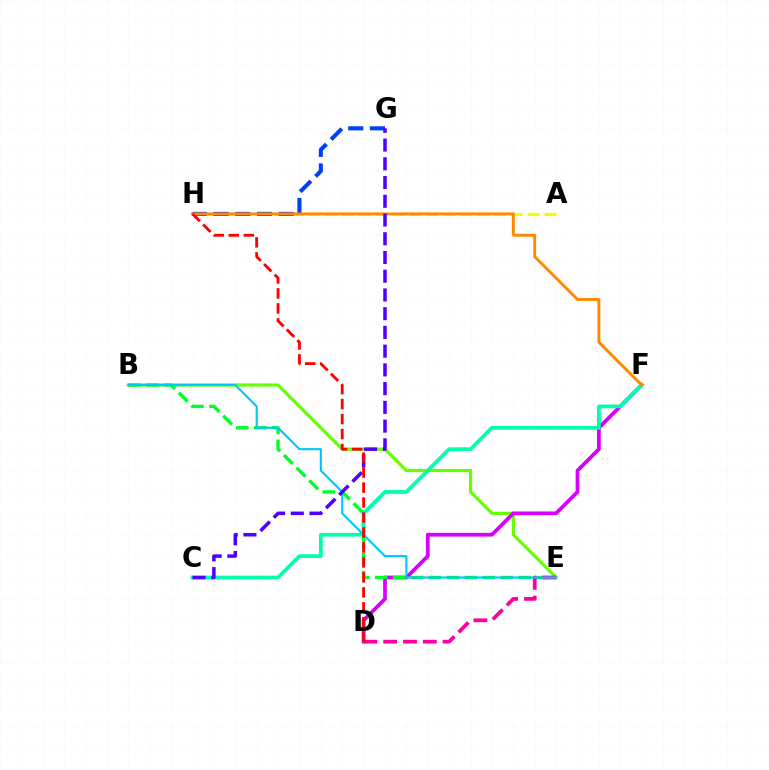{('A', 'H'): [{'color': '#eeff00', 'line_style': 'dashed', 'thickness': 2.29}], ('B', 'E'): [{'color': '#66ff00', 'line_style': 'solid', 'thickness': 2.29}, {'color': '#00ff27', 'line_style': 'dashed', 'thickness': 2.44}, {'color': '#00c7ff', 'line_style': 'solid', 'thickness': 1.53}], ('D', 'F'): [{'color': '#d600ff', 'line_style': 'solid', 'thickness': 2.69}], ('C', 'F'): [{'color': '#00ffaf', 'line_style': 'solid', 'thickness': 2.69}], ('D', 'E'): [{'color': '#ff00a0', 'line_style': 'dashed', 'thickness': 2.69}], ('G', 'H'): [{'color': '#003fff', 'line_style': 'dashed', 'thickness': 2.95}], ('F', 'H'): [{'color': '#ff8800', 'line_style': 'solid', 'thickness': 2.09}], ('C', 'G'): [{'color': '#4f00ff', 'line_style': 'dashed', 'thickness': 2.55}], ('D', 'H'): [{'color': '#ff0000', 'line_style': 'dashed', 'thickness': 2.03}]}